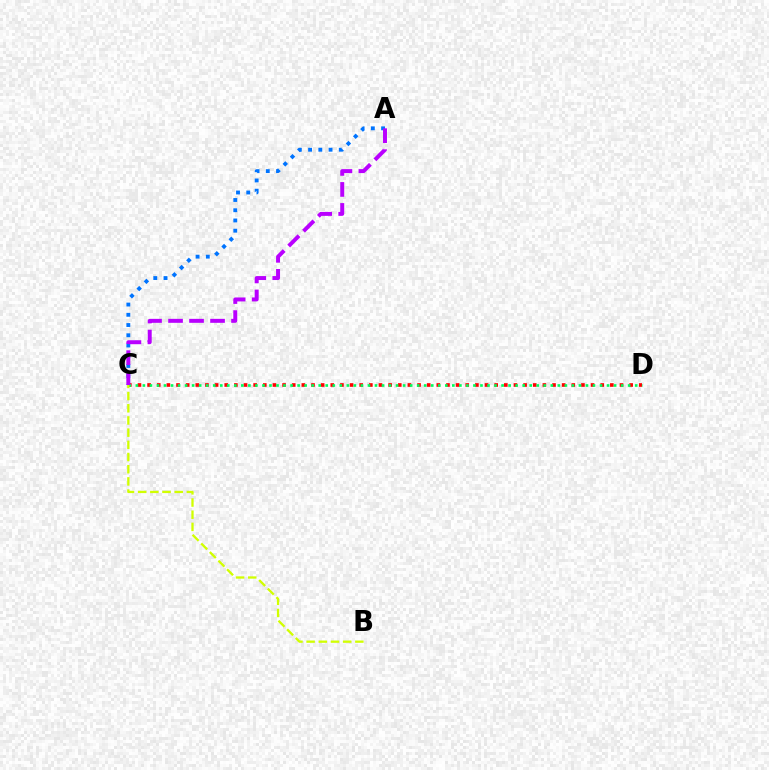{('A', 'C'): [{'color': '#0074ff', 'line_style': 'dotted', 'thickness': 2.78}, {'color': '#b900ff', 'line_style': 'dashed', 'thickness': 2.85}], ('C', 'D'): [{'color': '#ff0000', 'line_style': 'dotted', 'thickness': 2.62}, {'color': '#00ff5c', 'line_style': 'dotted', 'thickness': 1.91}], ('B', 'C'): [{'color': '#d1ff00', 'line_style': 'dashed', 'thickness': 1.66}]}